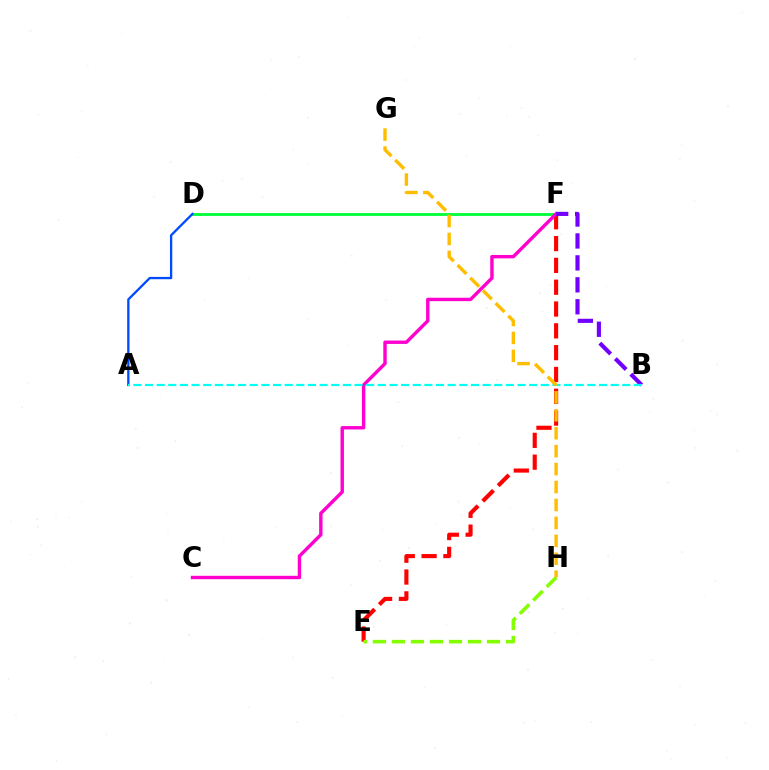{('E', 'F'): [{'color': '#ff0000', 'line_style': 'dashed', 'thickness': 2.96}], ('D', 'F'): [{'color': '#00ff39', 'line_style': 'solid', 'thickness': 2.02}], ('C', 'F'): [{'color': '#ff00cf', 'line_style': 'solid', 'thickness': 2.45}], ('A', 'D'): [{'color': '#004bff', 'line_style': 'solid', 'thickness': 1.66}], ('B', 'F'): [{'color': '#7200ff', 'line_style': 'dashed', 'thickness': 2.98}], ('E', 'H'): [{'color': '#84ff00', 'line_style': 'dashed', 'thickness': 2.58}], ('A', 'B'): [{'color': '#00fff6', 'line_style': 'dashed', 'thickness': 1.58}], ('G', 'H'): [{'color': '#ffbd00', 'line_style': 'dashed', 'thickness': 2.44}]}